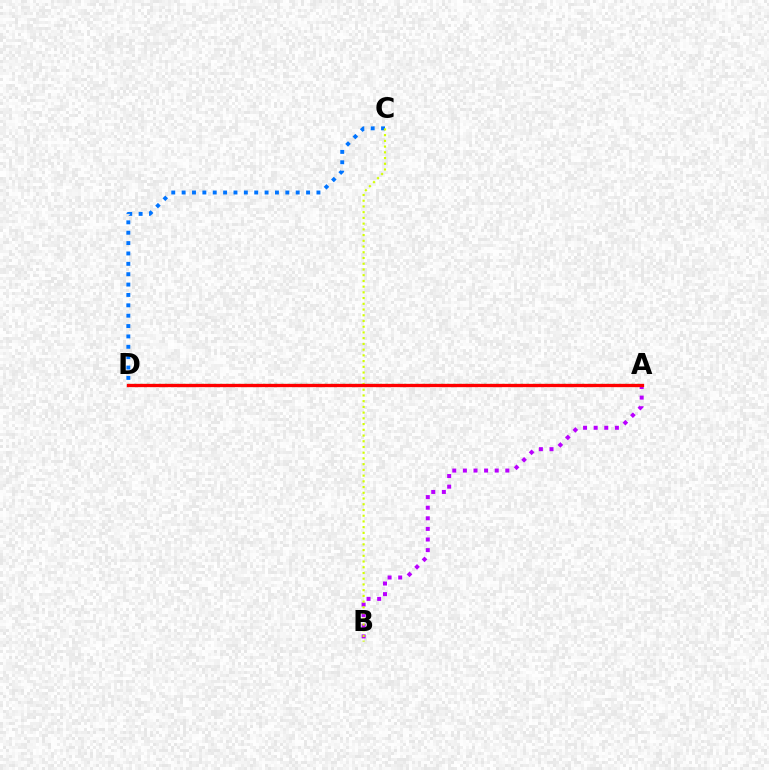{('A', 'B'): [{'color': '#b900ff', 'line_style': 'dotted', 'thickness': 2.88}], ('C', 'D'): [{'color': '#0074ff', 'line_style': 'dotted', 'thickness': 2.82}], ('A', 'D'): [{'color': '#00ff5c', 'line_style': 'dotted', 'thickness': 1.67}, {'color': '#ff0000', 'line_style': 'solid', 'thickness': 2.39}], ('B', 'C'): [{'color': '#d1ff00', 'line_style': 'dotted', 'thickness': 1.56}]}